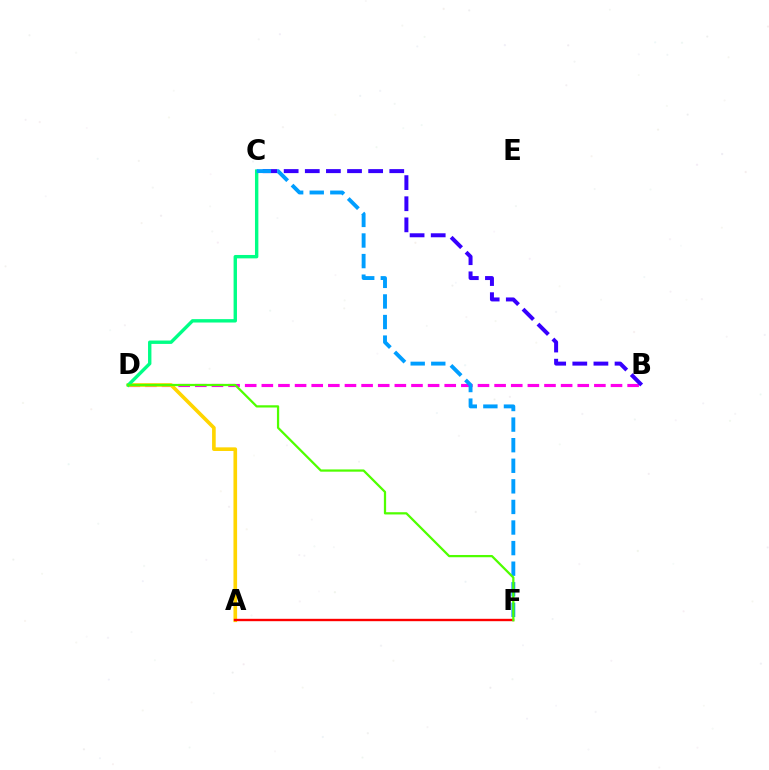{('B', 'D'): [{'color': '#ff00ed', 'line_style': 'dashed', 'thickness': 2.26}], ('B', 'C'): [{'color': '#3700ff', 'line_style': 'dashed', 'thickness': 2.87}], ('A', 'D'): [{'color': '#ffd500', 'line_style': 'solid', 'thickness': 2.62}], ('C', 'D'): [{'color': '#00ff86', 'line_style': 'solid', 'thickness': 2.44}], ('C', 'F'): [{'color': '#009eff', 'line_style': 'dashed', 'thickness': 2.8}], ('A', 'F'): [{'color': '#ff0000', 'line_style': 'solid', 'thickness': 1.71}], ('D', 'F'): [{'color': '#4fff00', 'line_style': 'solid', 'thickness': 1.62}]}